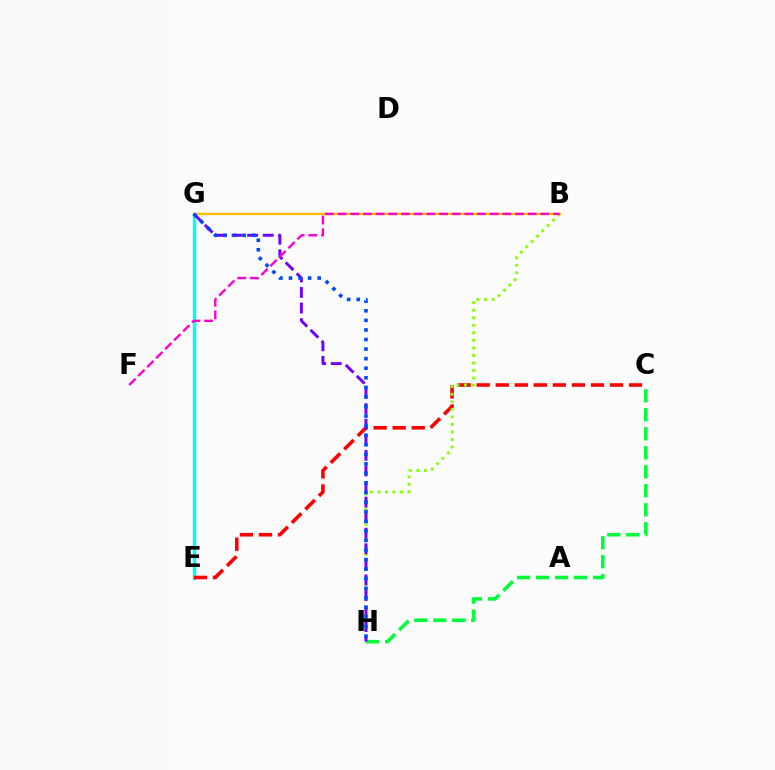{('E', 'G'): [{'color': '#00fff6', 'line_style': 'solid', 'thickness': 2.48}], ('C', 'E'): [{'color': '#ff0000', 'line_style': 'dashed', 'thickness': 2.59}], ('B', 'G'): [{'color': '#ffbd00', 'line_style': 'solid', 'thickness': 1.71}], ('B', 'H'): [{'color': '#84ff00', 'line_style': 'dotted', 'thickness': 2.05}], ('C', 'H'): [{'color': '#00ff39', 'line_style': 'dashed', 'thickness': 2.58}], ('G', 'H'): [{'color': '#7200ff', 'line_style': 'dashed', 'thickness': 2.11}, {'color': '#004bff', 'line_style': 'dotted', 'thickness': 2.6}], ('B', 'F'): [{'color': '#ff00cf', 'line_style': 'dashed', 'thickness': 1.72}]}